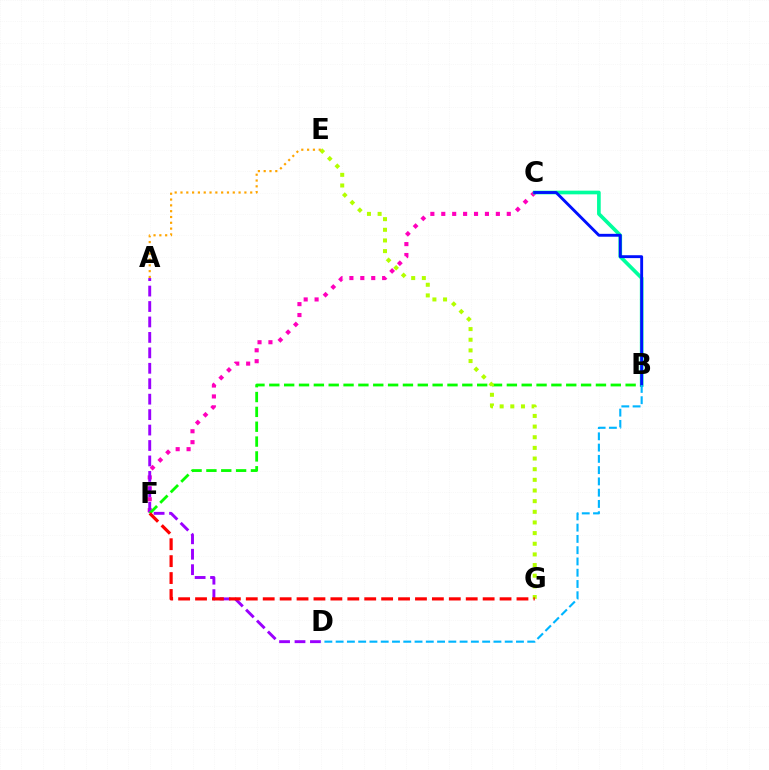{('C', 'F'): [{'color': '#ff00bd', 'line_style': 'dotted', 'thickness': 2.97}], ('B', 'C'): [{'color': '#00ff9d', 'line_style': 'solid', 'thickness': 2.64}, {'color': '#0010ff', 'line_style': 'solid', 'thickness': 2.07}], ('A', 'D'): [{'color': '#9b00ff', 'line_style': 'dashed', 'thickness': 2.1}], ('B', 'F'): [{'color': '#08ff00', 'line_style': 'dashed', 'thickness': 2.02}], ('B', 'D'): [{'color': '#00b5ff', 'line_style': 'dashed', 'thickness': 1.53}], ('E', 'G'): [{'color': '#b3ff00', 'line_style': 'dotted', 'thickness': 2.89}], ('A', 'E'): [{'color': '#ffa500', 'line_style': 'dotted', 'thickness': 1.58}], ('F', 'G'): [{'color': '#ff0000', 'line_style': 'dashed', 'thickness': 2.3}]}